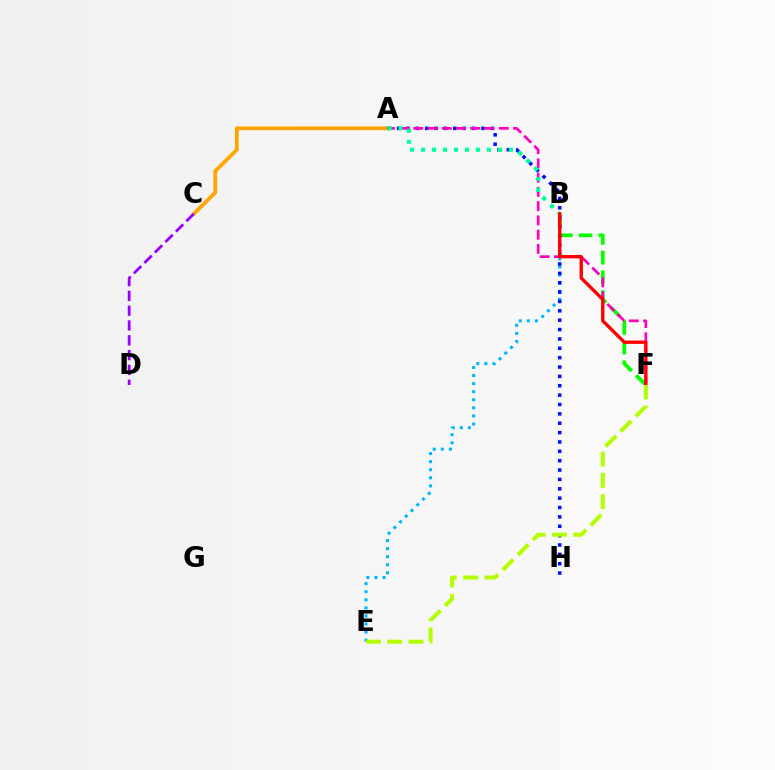{('B', 'F'): [{'color': '#08ff00', 'line_style': 'dashed', 'thickness': 2.69}, {'color': '#ff0000', 'line_style': 'solid', 'thickness': 2.42}], ('B', 'E'): [{'color': '#00b5ff', 'line_style': 'dotted', 'thickness': 2.19}], ('A', 'C'): [{'color': '#ffa500', 'line_style': 'solid', 'thickness': 2.71}], ('A', 'H'): [{'color': '#0010ff', 'line_style': 'dotted', 'thickness': 2.54}], ('A', 'F'): [{'color': '#ff00bd', 'line_style': 'dashed', 'thickness': 1.93}], ('A', 'B'): [{'color': '#00ff9d', 'line_style': 'dotted', 'thickness': 2.98}], ('C', 'D'): [{'color': '#9b00ff', 'line_style': 'dashed', 'thickness': 2.01}], ('E', 'F'): [{'color': '#b3ff00', 'line_style': 'dashed', 'thickness': 2.89}]}